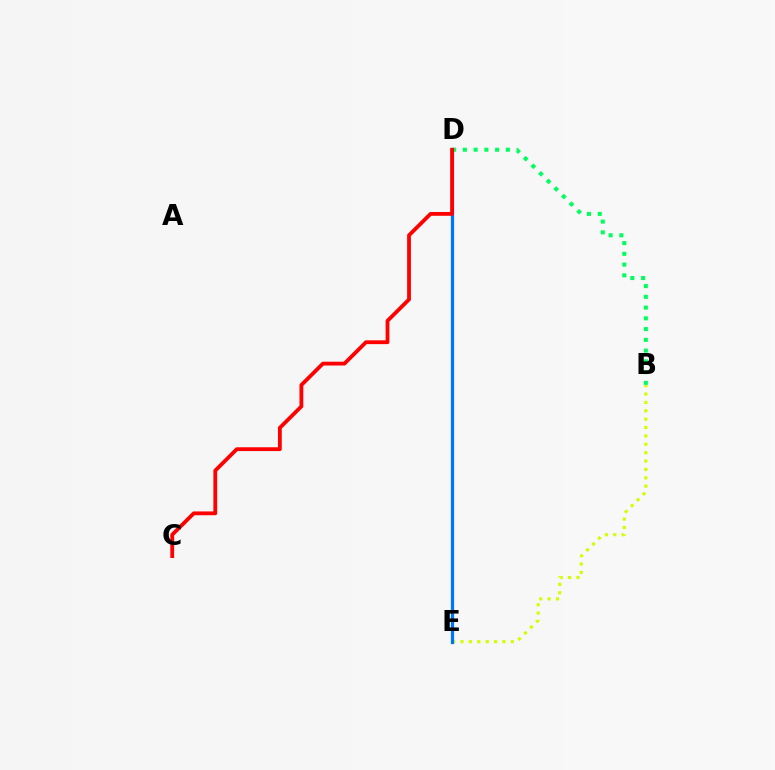{('B', 'E'): [{'color': '#d1ff00', 'line_style': 'dotted', 'thickness': 2.28}], ('D', 'E'): [{'color': '#b900ff', 'line_style': 'dotted', 'thickness': 2.17}, {'color': '#0074ff', 'line_style': 'solid', 'thickness': 2.32}], ('B', 'D'): [{'color': '#00ff5c', 'line_style': 'dotted', 'thickness': 2.92}], ('C', 'D'): [{'color': '#ff0000', 'line_style': 'solid', 'thickness': 2.74}]}